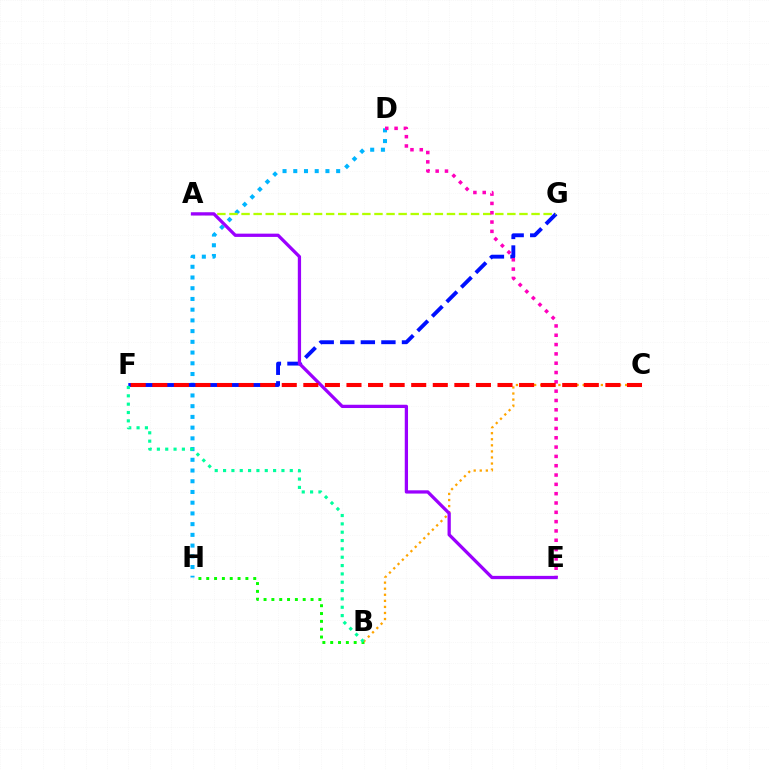{('B', 'H'): [{'color': '#08ff00', 'line_style': 'dotted', 'thickness': 2.13}], ('D', 'H'): [{'color': '#00b5ff', 'line_style': 'dotted', 'thickness': 2.91}], ('F', 'G'): [{'color': '#0010ff', 'line_style': 'dashed', 'thickness': 2.79}], ('B', 'C'): [{'color': '#ffa500', 'line_style': 'dotted', 'thickness': 1.65}], ('B', 'F'): [{'color': '#00ff9d', 'line_style': 'dotted', 'thickness': 2.27}], ('A', 'G'): [{'color': '#b3ff00', 'line_style': 'dashed', 'thickness': 1.64}], ('D', 'E'): [{'color': '#ff00bd', 'line_style': 'dotted', 'thickness': 2.53}], ('A', 'E'): [{'color': '#9b00ff', 'line_style': 'solid', 'thickness': 2.35}], ('C', 'F'): [{'color': '#ff0000', 'line_style': 'dashed', 'thickness': 2.93}]}